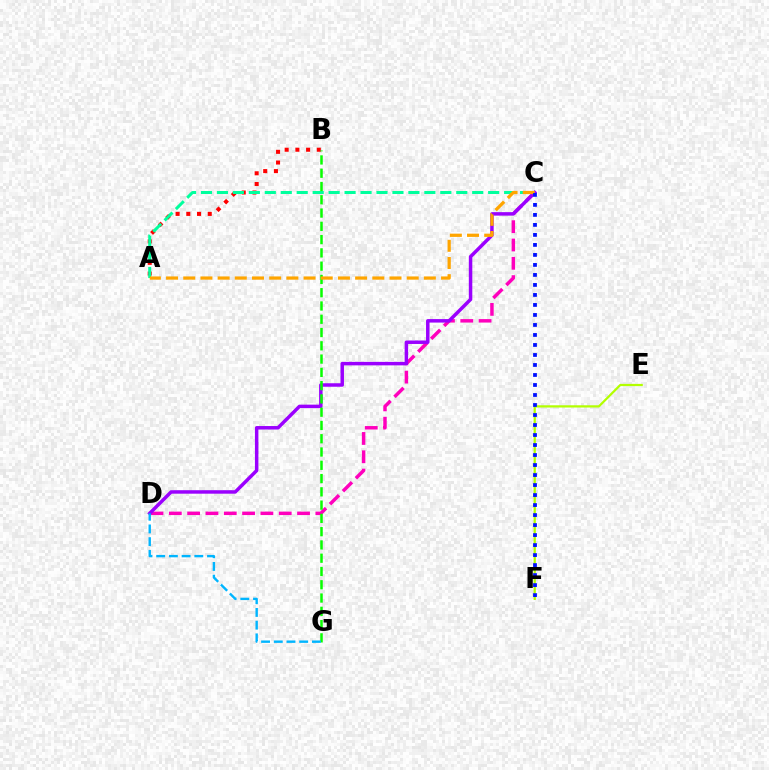{('E', 'F'): [{'color': '#b3ff00', 'line_style': 'solid', 'thickness': 1.61}], ('C', 'D'): [{'color': '#ff00bd', 'line_style': 'dashed', 'thickness': 2.49}, {'color': '#9b00ff', 'line_style': 'solid', 'thickness': 2.51}], ('A', 'B'): [{'color': '#ff0000', 'line_style': 'dotted', 'thickness': 2.91}], ('A', 'C'): [{'color': '#00ff9d', 'line_style': 'dashed', 'thickness': 2.17}, {'color': '#ffa500', 'line_style': 'dashed', 'thickness': 2.33}], ('B', 'G'): [{'color': '#08ff00', 'line_style': 'dashed', 'thickness': 1.8}], ('D', 'G'): [{'color': '#00b5ff', 'line_style': 'dashed', 'thickness': 1.73}], ('C', 'F'): [{'color': '#0010ff', 'line_style': 'dotted', 'thickness': 2.72}]}